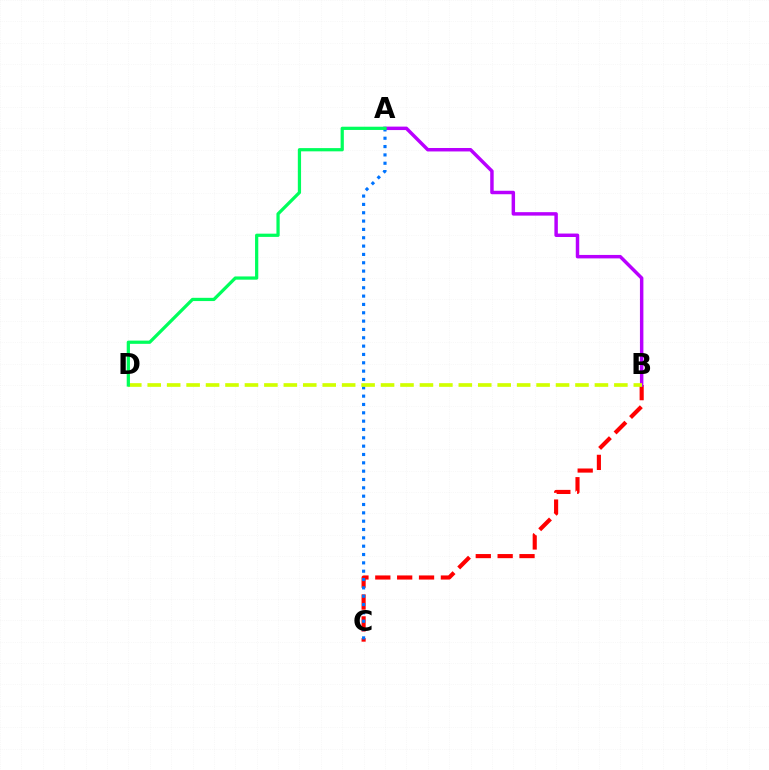{('B', 'C'): [{'color': '#ff0000', 'line_style': 'dashed', 'thickness': 2.97}], ('A', 'B'): [{'color': '#b900ff', 'line_style': 'solid', 'thickness': 2.49}], ('A', 'C'): [{'color': '#0074ff', 'line_style': 'dotted', 'thickness': 2.26}], ('B', 'D'): [{'color': '#d1ff00', 'line_style': 'dashed', 'thickness': 2.64}], ('A', 'D'): [{'color': '#00ff5c', 'line_style': 'solid', 'thickness': 2.33}]}